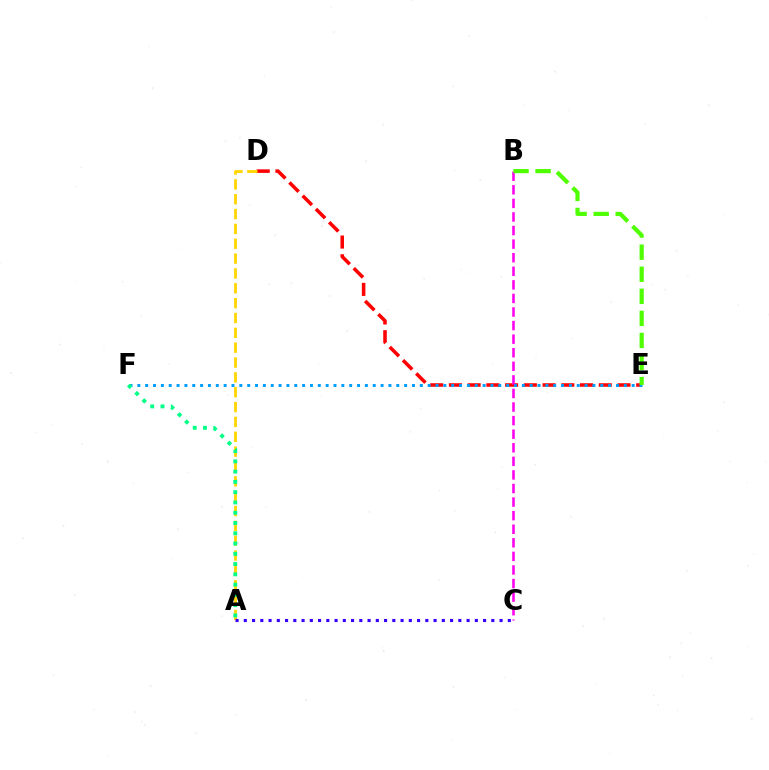{('D', 'E'): [{'color': '#ff0000', 'line_style': 'dashed', 'thickness': 2.54}], ('A', 'D'): [{'color': '#ffd500', 'line_style': 'dashed', 'thickness': 2.02}], ('E', 'F'): [{'color': '#009eff', 'line_style': 'dotted', 'thickness': 2.13}], ('A', 'C'): [{'color': '#3700ff', 'line_style': 'dotted', 'thickness': 2.24}], ('B', 'C'): [{'color': '#ff00ed', 'line_style': 'dashed', 'thickness': 1.84}], ('A', 'F'): [{'color': '#00ff86', 'line_style': 'dotted', 'thickness': 2.79}], ('B', 'E'): [{'color': '#4fff00', 'line_style': 'dashed', 'thickness': 3.0}]}